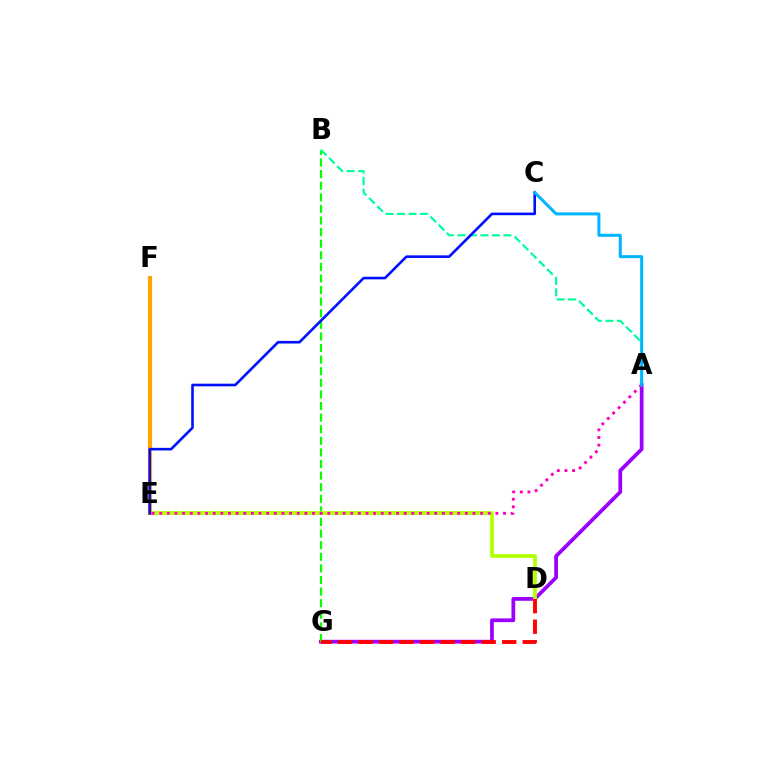{('A', 'G'): [{'color': '#9b00ff', 'line_style': 'solid', 'thickness': 2.69}], ('B', 'G'): [{'color': '#08ff00', 'line_style': 'dashed', 'thickness': 1.58}], ('A', 'B'): [{'color': '#00ff9d', 'line_style': 'dashed', 'thickness': 1.57}], ('D', 'E'): [{'color': '#b3ff00', 'line_style': 'solid', 'thickness': 2.69}], ('E', 'F'): [{'color': '#ffa500', 'line_style': 'solid', 'thickness': 2.99}], ('A', 'E'): [{'color': '#ff00bd', 'line_style': 'dotted', 'thickness': 2.08}], ('D', 'G'): [{'color': '#ff0000', 'line_style': 'dashed', 'thickness': 2.79}], ('C', 'E'): [{'color': '#0010ff', 'line_style': 'solid', 'thickness': 1.88}], ('A', 'C'): [{'color': '#00b5ff', 'line_style': 'solid', 'thickness': 2.18}]}